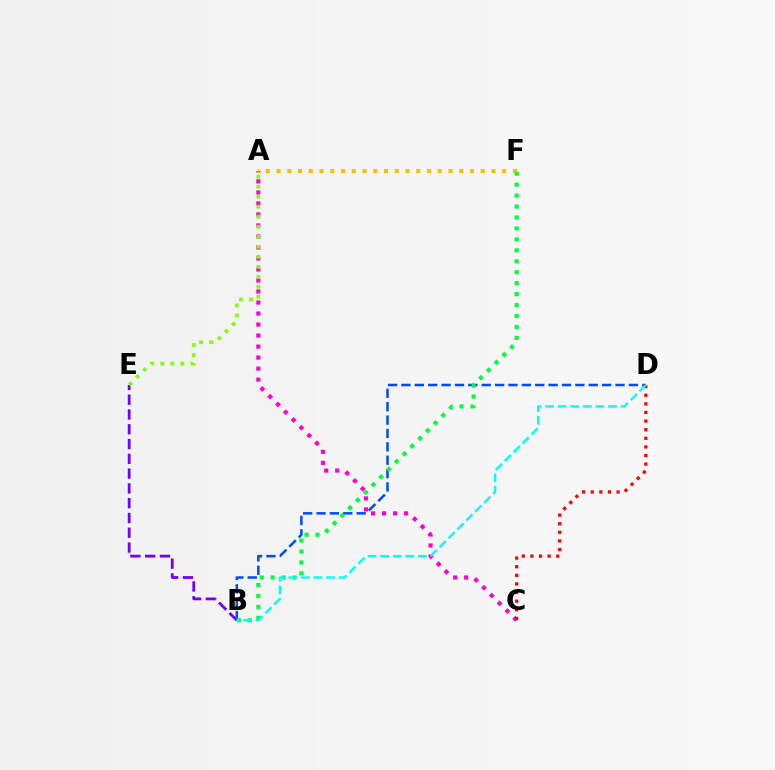{('A', 'C'): [{'color': '#ff00cf', 'line_style': 'dotted', 'thickness': 2.99}], ('A', 'F'): [{'color': '#ffbd00', 'line_style': 'dotted', 'thickness': 2.92}], ('B', 'E'): [{'color': '#7200ff', 'line_style': 'dashed', 'thickness': 2.01}], ('B', 'D'): [{'color': '#004bff', 'line_style': 'dashed', 'thickness': 1.82}, {'color': '#00fff6', 'line_style': 'dashed', 'thickness': 1.71}], ('A', 'E'): [{'color': '#84ff00', 'line_style': 'dotted', 'thickness': 2.72}], ('B', 'F'): [{'color': '#00ff39', 'line_style': 'dotted', 'thickness': 2.97}], ('C', 'D'): [{'color': '#ff0000', 'line_style': 'dotted', 'thickness': 2.34}]}